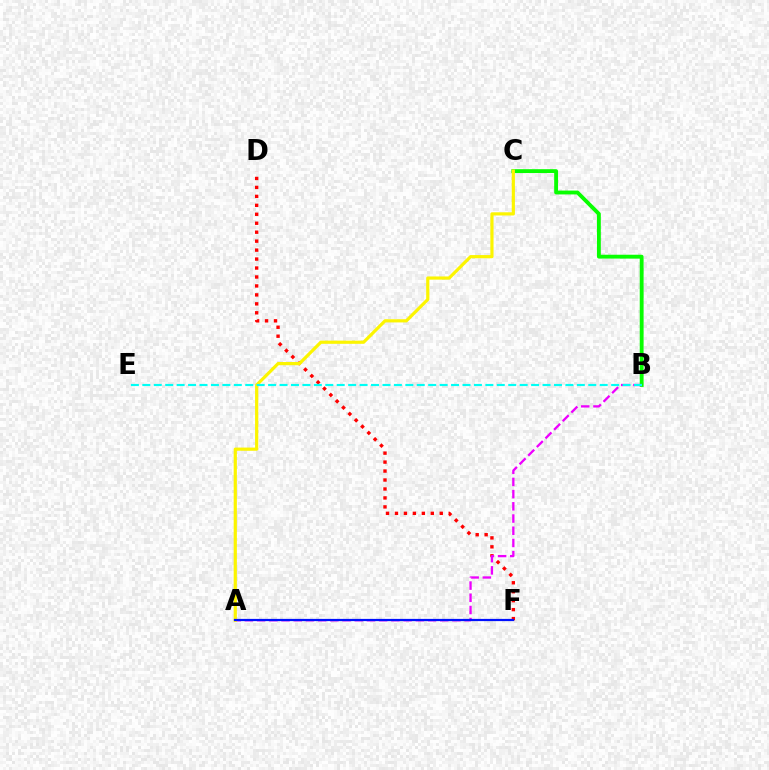{('D', 'F'): [{'color': '#ff0000', 'line_style': 'dotted', 'thickness': 2.43}], ('B', 'C'): [{'color': '#08ff00', 'line_style': 'solid', 'thickness': 2.78}], ('A', 'B'): [{'color': '#ee00ff', 'line_style': 'dashed', 'thickness': 1.66}], ('A', 'C'): [{'color': '#fcf500', 'line_style': 'solid', 'thickness': 2.3}], ('B', 'E'): [{'color': '#00fff6', 'line_style': 'dashed', 'thickness': 1.55}], ('A', 'F'): [{'color': '#0010ff', 'line_style': 'solid', 'thickness': 1.6}]}